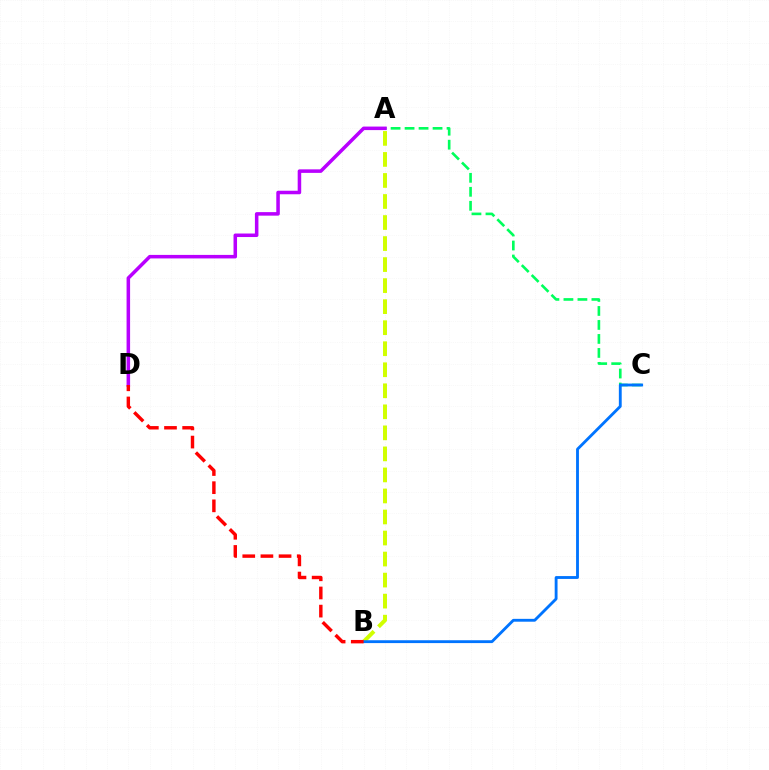{('A', 'C'): [{'color': '#00ff5c', 'line_style': 'dashed', 'thickness': 1.9}], ('A', 'B'): [{'color': '#d1ff00', 'line_style': 'dashed', 'thickness': 2.86}], ('B', 'C'): [{'color': '#0074ff', 'line_style': 'solid', 'thickness': 2.05}], ('A', 'D'): [{'color': '#b900ff', 'line_style': 'solid', 'thickness': 2.54}], ('B', 'D'): [{'color': '#ff0000', 'line_style': 'dashed', 'thickness': 2.47}]}